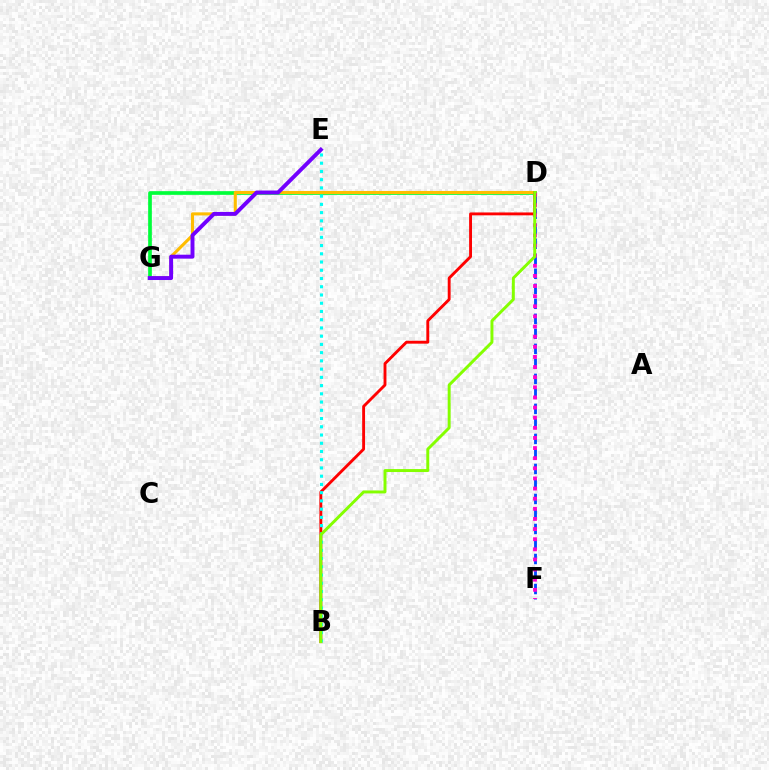{('D', 'G'): [{'color': '#00ff39', 'line_style': 'solid', 'thickness': 2.65}, {'color': '#ffbd00', 'line_style': 'solid', 'thickness': 2.21}], ('D', 'F'): [{'color': '#004bff', 'line_style': 'dashed', 'thickness': 2.04}, {'color': '#ff00cf', 'line_style': 'dotted', 'thickness': 2.75}], ('E', 'G'): [{'color': '#7200ff', 'line_style': 'solid', 'thickness': 2.83}], ('B', 'D'): [{'color': '#ff0000', 'line_style': 'solid', 'thickness': 2.07}, {'color': '#84ff00', 'line_style': 'solid', 'thickness': 2.12}], ('B', 'E'): [{'color': '#00fff6', 'line_style': 'dotted', 'thickness': 2.24}]}